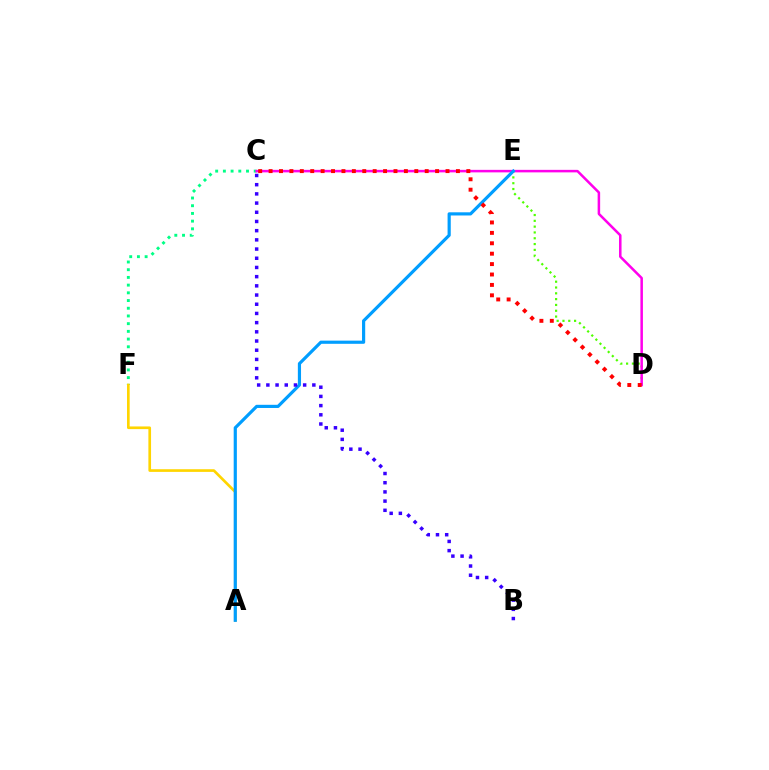{('C', 'F'): [{'color': '#00ff86', 'line_style': 'dotted', 'thickness': 2.09}], ('D', 'E'): [{'color': '#4fff00', 'line_style': 'dotted', 'thickness': 1.58}], ('C', 'D'): [{'color': '#ff00ed', 'line_style': 'solid', 'thickness': 1.82}, {'color': '#ff0000', 'line_style': 'dotted', 'thickness': 2.83}], ('A', 'F'): [{'color': '#ffd500', 'line_style': 'solid', 'thickness': 1.92}], ('A', 'E'): [{'color': '#009eff', 'line_style': 'solid', 'thickness': 2.29}], ('B', 'C'): [{'color': '#3700ff', 'line_style': 'dotted', 'thickness': 2.5}]}